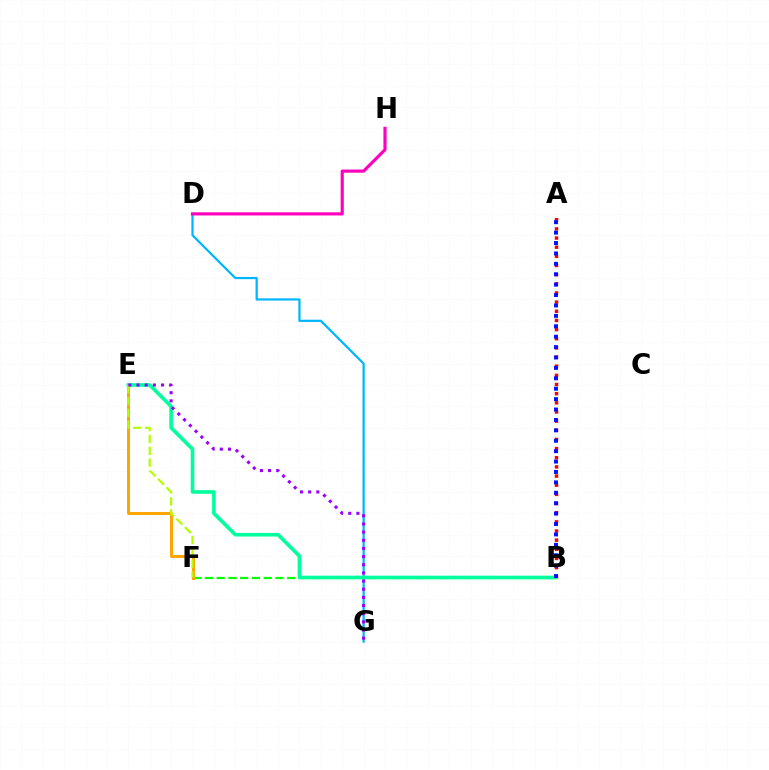{('A', 'B'): [{'color': '#ff0000', 'line_style': 'dotted', 'thickness': 2.49}, {'color': '#0010ff', 'line_style': 'dotted', 'thickness': 2.83}], ('B', 'F'): [{'color': '#08ff00', 'line_style': 'dashed', 'thickness': 1.6}], ('E', 'F'): [{'color': '#ffa500', 'line_style': 'solid', 'thickness': 2.15}, {'color': '#b3ff00', 'line_style': 'dashed', 'thickness': 1.61}], ('D', 'G'): [{'color': '#00b5ff', 'line_style': 'solid', 'thickness': 1.6}], ('D', 'H'): [{'color': '#ff00bd', 'line_style': 'solid', 'thickness': 2.27}], ('B', 'E'): [{'color': '#00ff9d', 'line_style': 'solid', 'thickness': 2.6}], ('E', 'G'): [{'color': '#9b00ff', 'line_style': 'dotted', 'thickness': 2.22}]}